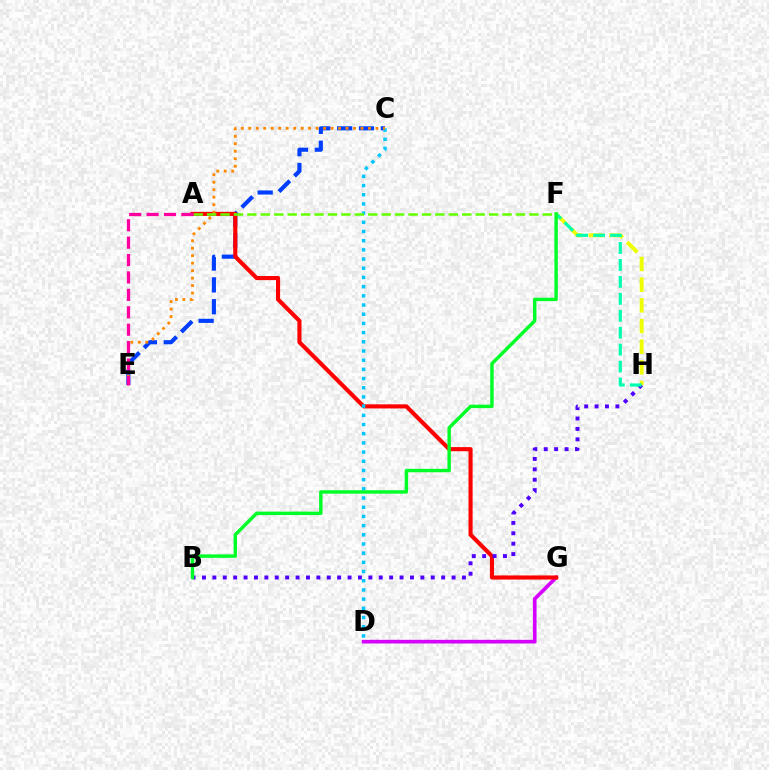{('F', 'H'): [{'color': '#eeff00', 'line_style': 'dashed', 'thickness': 2.81}, {'color': '#00ffaf', 'line_style': 'dashed', 'thickness': 2.3}], ('D', 'G'): [{'color': '#d600ff', 'line_style': 'solid', 'thickness': 2.64}], ('C', 'E'): [{'color': '#003fff', 'line_style': 'dashed', 'thickness': 2.97}, {'color': '#ff8800', 'line_style': 'dotted', 'thickness': 2.03}], ('A', 'G'): [{'color': '#ff0000', 'line_style': 'solid', 'thickness': 2.97}], ('B', 'H'): [{'color': '#4f00ff', 'line_style': 'dotted', 'thickness': 2.83}], ('C', 'D'): [{'color': '#00c7ff', 'line_style': 'dotted', 'thickness': 2.5}], ('A', 'F'): [{'color': '#66ff00', 'line_style': 'dashed', 'thickness': 1.82}], ('A', 'E'): [{'color': '#ff00a0', 'line_style': 'dashed', 'thickness': 2.37}], ('B', 'F'): [{'color': '#00ff27', 'line_style': 'solid', 'thickness': 2.46}]}